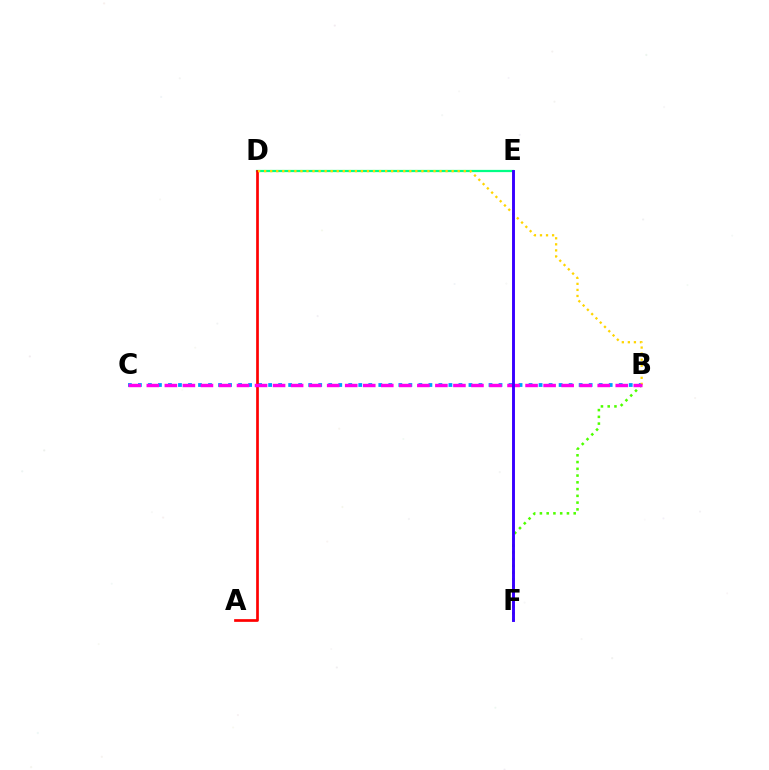{('D', 'E'): [{'color': '#00ff86', 'line_style': 'solid', 'thickness': 1.61}], ('B', 'C'): [{'color': '#009eff', 'line_style': 'dotted', 'thickness': 2.72}, {'color': '#ff00ed', 'line_style': 'dashed', 'thickness': 2.45}], ('B', 'F'): [{'color': '#4fff00', 'line_style': 'dotted', 'thickness': 1.84}], ('A', 'D'): [{'color': '#ff0000', 'line_style': 'solid', 'thickness': 1.95}], ('B', 'D'): [{'color': '#ffd500', 'line_style': 'dotted', 'thickness': 1.64}], ('E', 'F'): [{'color': '#3700ff', 'line_style': 'solid', 'thickness': 2.09}]}